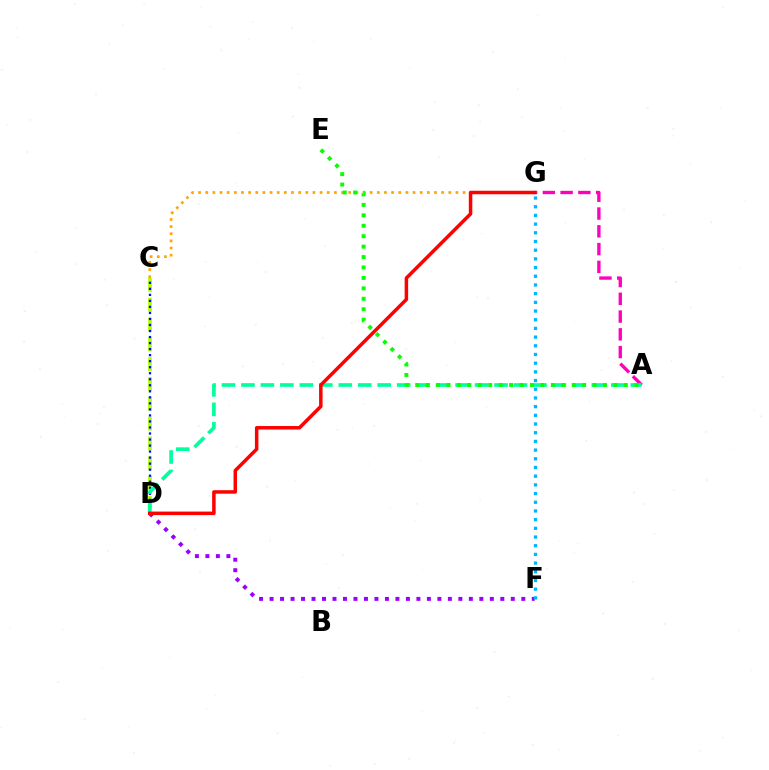{('D', 'F'): [{'color': '#9b00ff', 'line_style': 'dotted', 'thickness': 2.85}], ('F', 'G'): [{'color': '#00b5ff', 'line_style': 'dotted', 'thickness': 2.36}], ('C', 'D'): [{'color': '#b3ff00', 'line_style': 'dashed', 'thickness': 2.69}, {'color': '#0010ff', 'line_style': 'dotted', 'thickness': 1.64}], ('A', 'G'): [{'color': '#ff00bd', 'line_style': 'dashed', 'thickness': 2.41}], ('C', 'G'): [{'color': '#ffa500', 'line_style': 'dotted', 'thickness': 1.94}], ('A', 'D'): [{'color': '#00ff9d', 'line_style': 'dashed', 'thickness': 2.64}], ('D', 'G'): [{'color': '#ff0000', 'line_style': 'solid', 'thickness': 2.52}], ('A', 'E'): [{'color': '#08ff00', 'line_style': 'dotted', 'thickness': 2.83}]}